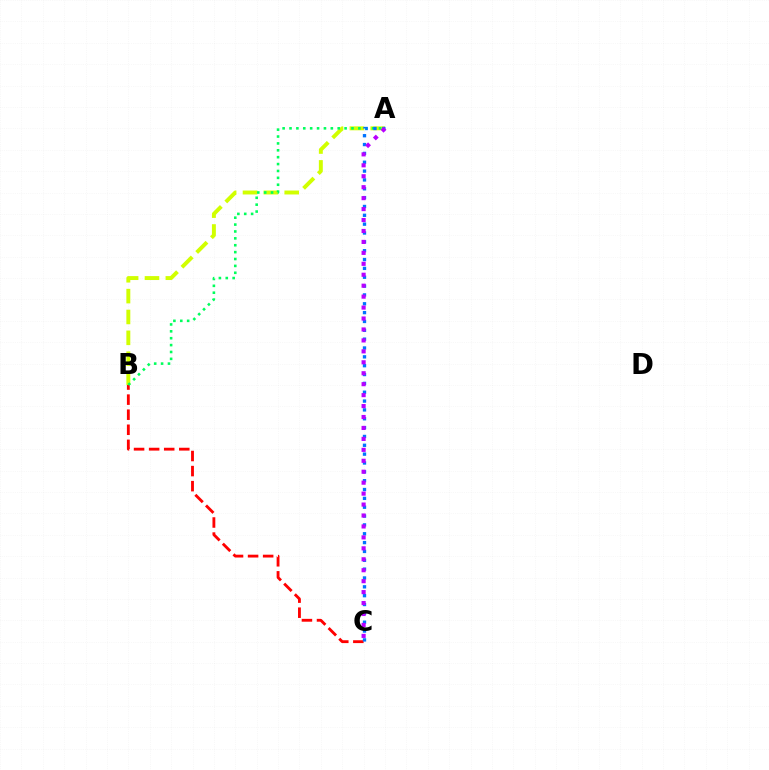{('B', 'C'): [{'color': '#ff0000', 'line_style': 'dashed', 'thickness': 2.05}], ('A', 'B'): [{'color': '#d1ff00', 'line_style': 'dashed', 'thickness': 2.83}, {'color': '#00ff5c', 'line_style': 'dotted', 'thickness': 1.87}], ('A', 'C'): [{'color': '#0074ff', 'line_style': 'dotted', 'thickness': 2.4}, {'color': '#b900ff', 'line_style': 'dotted', 'thickness': 2.97}]}